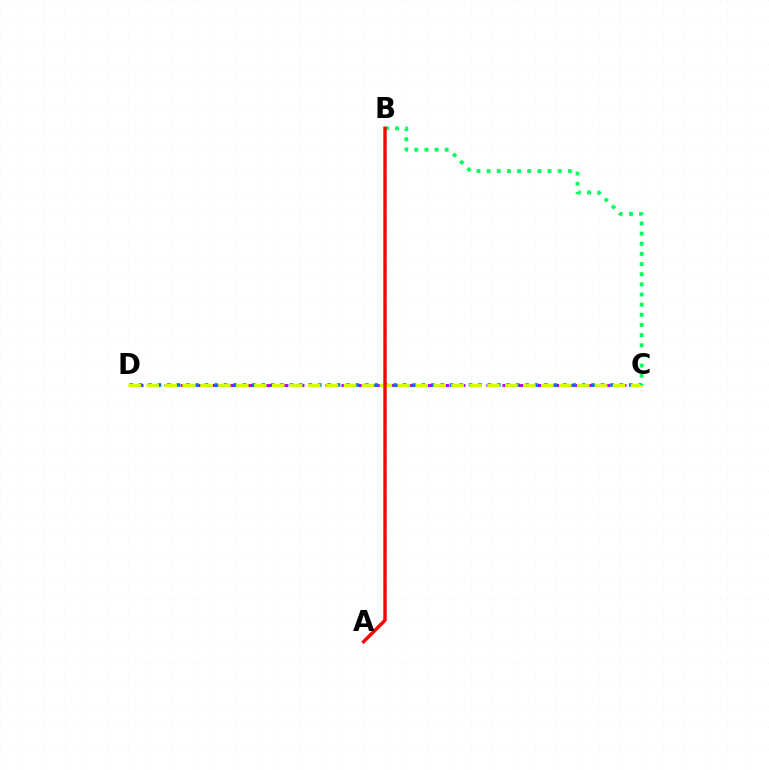{('C', 'D'): [{'color': '#b900ff', 'line_style': 'dashed', 'thickness': 2.19}, {'color': '#0074ff', 'line_style': 'dotted', 'thickness': 2.56}, {'color': '#d1ff00', 'line_style': 'dashed', 'thickness': 2.44}], ('B', 'C'): [{'color': '#00ff5c', 'line_style': 'dotted', 'thickness': 2.76}], ('A', 'B'): [{'color': '#ff0000', 'line_style': 'solid', 'thickness': 2.44}]}